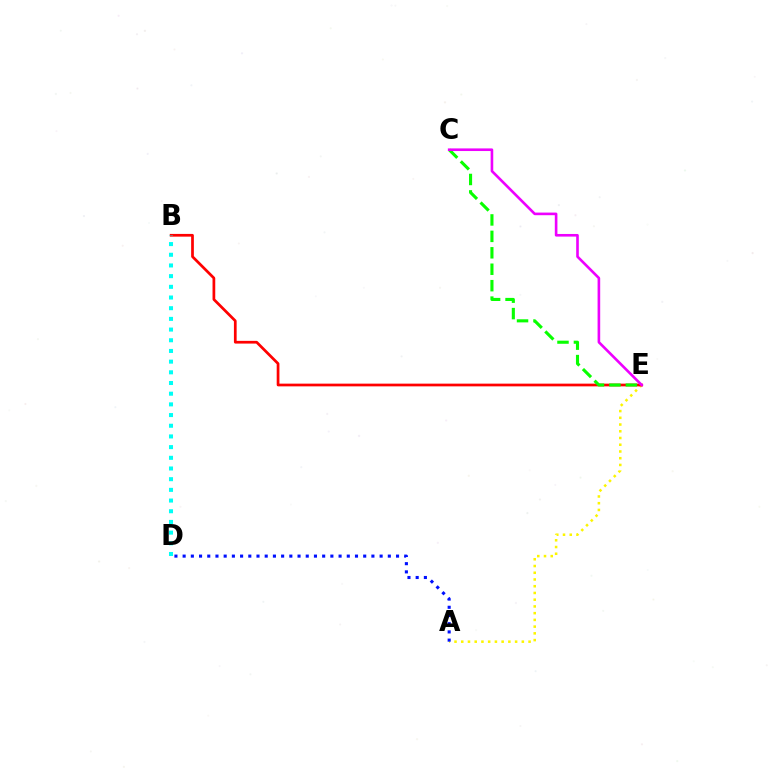{('A', 'E'): [{'color': '#fcf500', 'line_style': 'dotted', 'thickness': 1.83}], ('B', 'E'): [{'color': '#ff0000', 'line_style': 'solid', 'thickness': 1.96}], ('C', 'E'): [{'color': '#08ff00', 'line_style': 'dashed', 'thickness': 2.23}, {'color': '#ee00ff', 'line_style': 'solid', 'thickness': 1.89}], ('B', 'D'): [{'color': '#00fff6', 'line_style': 'dotted', 'thickness': 2.9}], ('A', 'D'): [{'color': '#0010ff', 'line_style': 'dotted', 'thickness': 2.23}]}